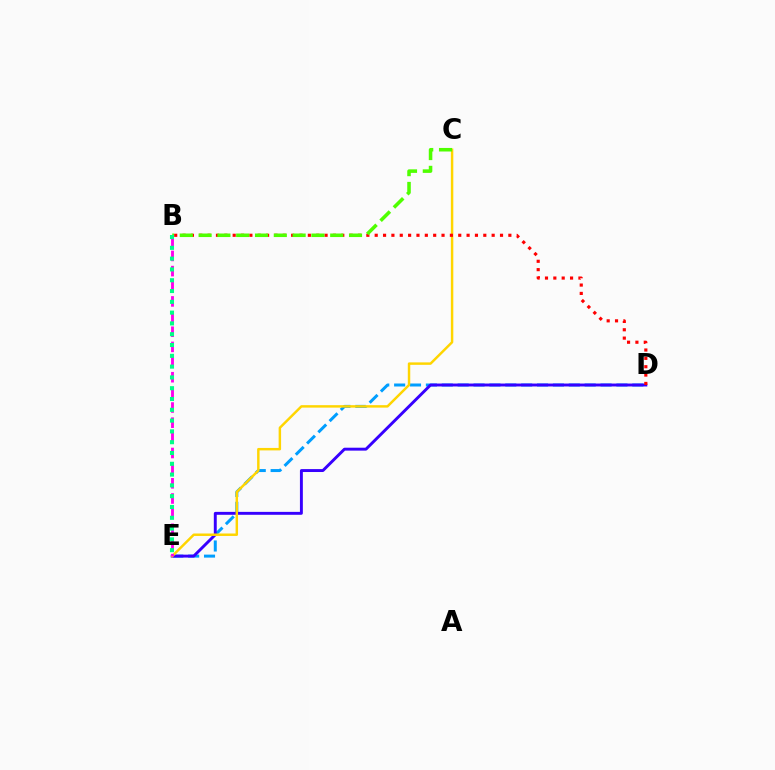{('D', 'E'): [{'color': '#009eff', 'line_style': 'dashed', 'thickness': 2.16}, {'color': '#3700ff', 'line_style': 'solid', 'thickness': 2.1}], ('C', 'E'): [{'color': '#ffd500', 'line_style': 'solid', 'thickness': 1.77}], ('B', 'D'): [{'color': '#ff0000', 'line_style': 'dotted', 'thickness': 2.27}], ('B', 'E'): [{'color': '#ff00ed', 'line_style': 'dashed', 'thickness': 2.06}, {'color': '#00ff86', 'line_style': 'dotted', 'thickness': 2.93}], ('B', 'C'): [{'color': '#4fff00', 'line_style': 'dashed', 'thickness': 2.55}]}